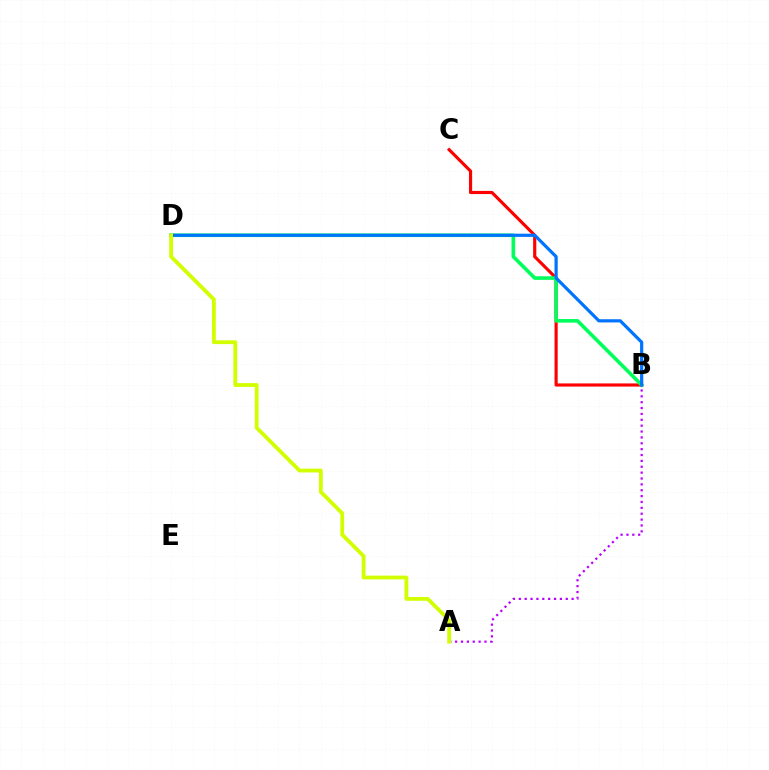{('A', 'B'): [{'color': '#b900ff', 'line_style': 'dotted', 'thickness': 1.59}], ('B', 'C'): [{'color': '#ff0000', 'line_style': 'solid', 'thickness': 2.27}], ('B', 'D'): [{'color': '#00ff5c', 'line_style': 'solid', 'thickness': 2.6}, {'color': '#0074ff', 'line_style': 'solid', 'thickness': 2.3}], ('A', 'D'): [{'color': '#d1ff00', 'line_style': 'solid', 'thickness': 2.74}]}